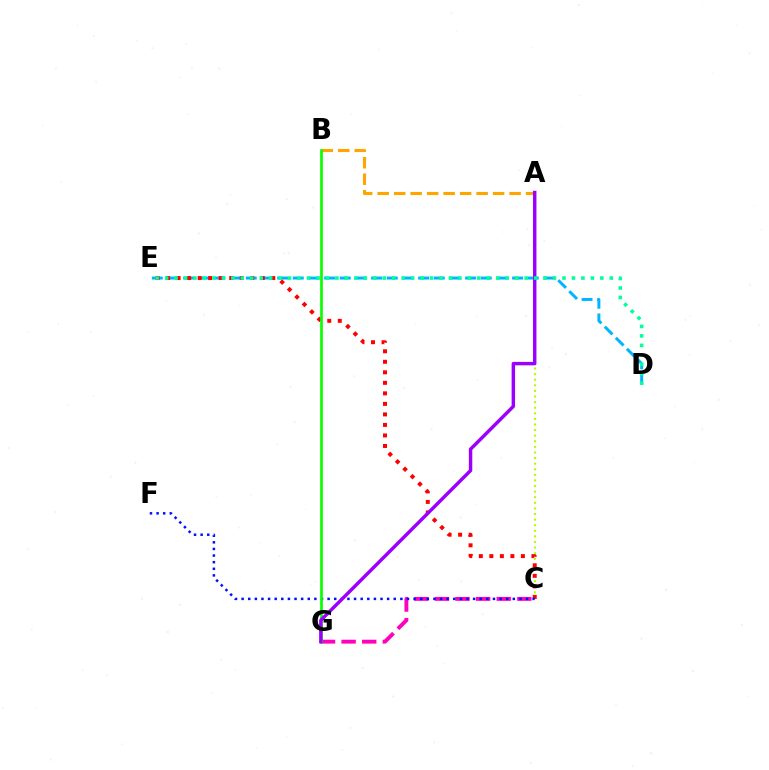{('D', 'E'): [{'color': '#00b5ff', 'line_style': 'dashed', 'thickness': 2.13}, {'color': '#00ff9d', 'line_style': 'dotted', 'thickness': 2.57}], ('A', 'C'): [{'color': '#b3ff00', 'line_style': 'dotted', 'thickness': 1.52}], ('C', 'E'): [{'color': '#ff0000', 'line_style': 'dotted', 'thickness': 2.86}], ('C', 'G'): [{'color': '#ff00bd', 'line_style': 'dashed', 'thickness': 2.8}], ('A', 'B'): [{'color': '#ffa500', 'line_style': 'dashed', 'thickness': 2.24}], ('C', 'F'): [{'color': '#0010ff', 'line_style': 'dotted', 'thickness': 1.8}], ('B', 'G'): [{'color': '#08ff00', 'line_style': 'solid', 'thickness': 1.94}], ('A', 'G'): [{'color': '#9b00ff', 'line_style': 'solid', 'thickness': 2.47}]}